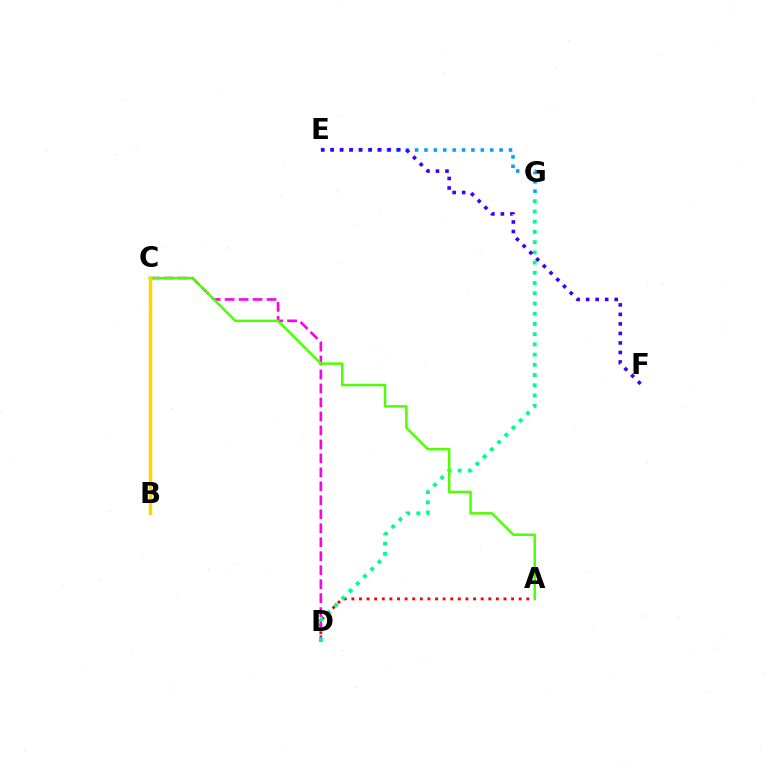{('E', 'G'): [{'color': '#009eff', 'line_style': 'dotted', 'thickness': 2.55}], ('A', 'D'): [{'color': '#ff0000', 'line_style': 'dotted', 'thickness': 2.07}], ('C', 'D'): [{'color': '#ff00ed', 'line_style': 'dashed', 'thickness': 1.9}], ('D', 'G'): [{'color': '#00ff86', 'line_style': 'dotted', 'thickness': 2.78}], ('E', 'F'): [{'color': '#3700ff', 'line_style': 'dotted', 'thickness': 2.59}], ('A', 'C'): [{'color': '#4fff00', 'line_style': 'solid', 'thickness': 1.8}], ('B', 'C'): [{'color': '#ffd500', 'line_style': 'solid', 'thickness': 2.5}]}